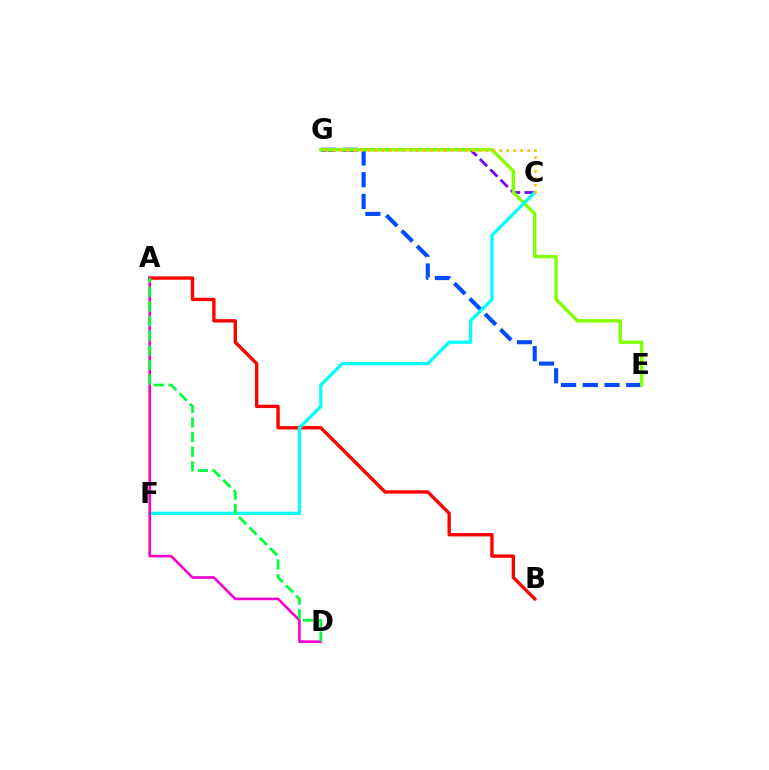{('A', 'B'): [{'color': '#ff0000', 'line_style': 'solid', 'thickness': 2.42}], ('E', 'G'): [{'color': '#004bff', 'line_style': 'dashed', 'thickness': 2.95}, {'color': '#84ff00', 'line_style': 'solid', 'thickness': 2.43}], ('C', 'G'): [{'color': '#7200ff', 'line_style': 'dashed', 'thickness': 1.99}, {'color': '#ffbd00', 'line_style': 'dotted', 'thickness': 1.89}], ('C', 'F'): [{'color': '#00fff6', 'line_style': 'solid', 'thickness': 2.35}], ('A', 'D'): [{'color': '#ff00cf', 'line_style': 'solid', 'thickness': 1.9}, {'color': '#00ff39', 'line_style': 'dashed', 'thickness': 1.99}]}